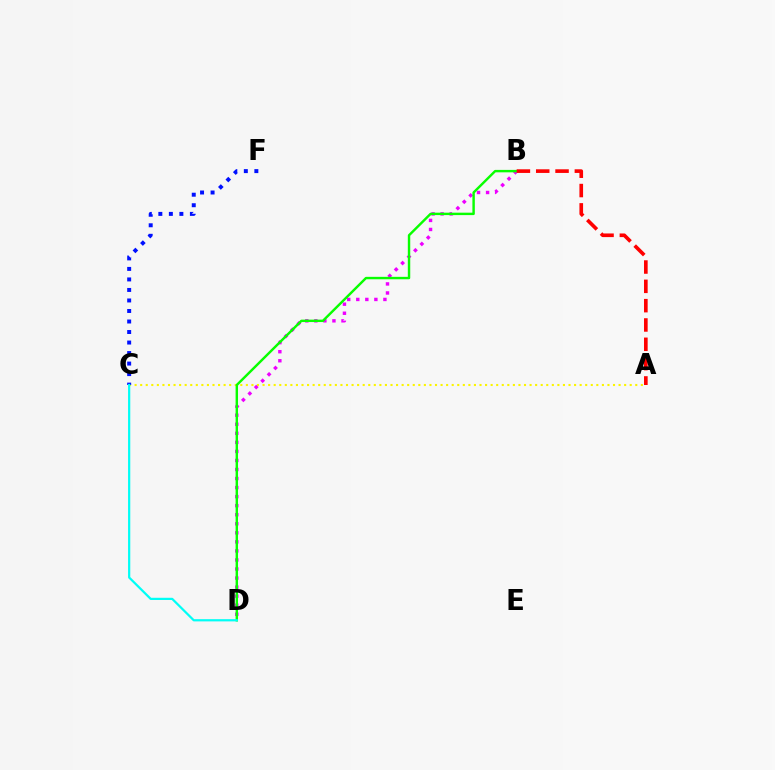{('B', 'D'): [{'color': '#ee00ff', 'line_style': 'dotted', 'thickness': 2.46}, {'color': '#08ff00', 'line_style': 'solid', 'thickness': 1.75}], ('A', 'C'): [{'color': '#fcf500', 'line_style': 'dotted', 'thickness': 1.51}], ('C', 'F'): [{'color': '#0010ff', 'line_style': 'dotted', 'thickness': 2.86}], ('A', 'B'): [{'color': '#ff0000', 'line_style': 'dashed', 'thickness': 2.62}], ('C', 'D'): [{'color': '#00fff6', 'line_style': 'solid', 'thickness': 1.6}]}